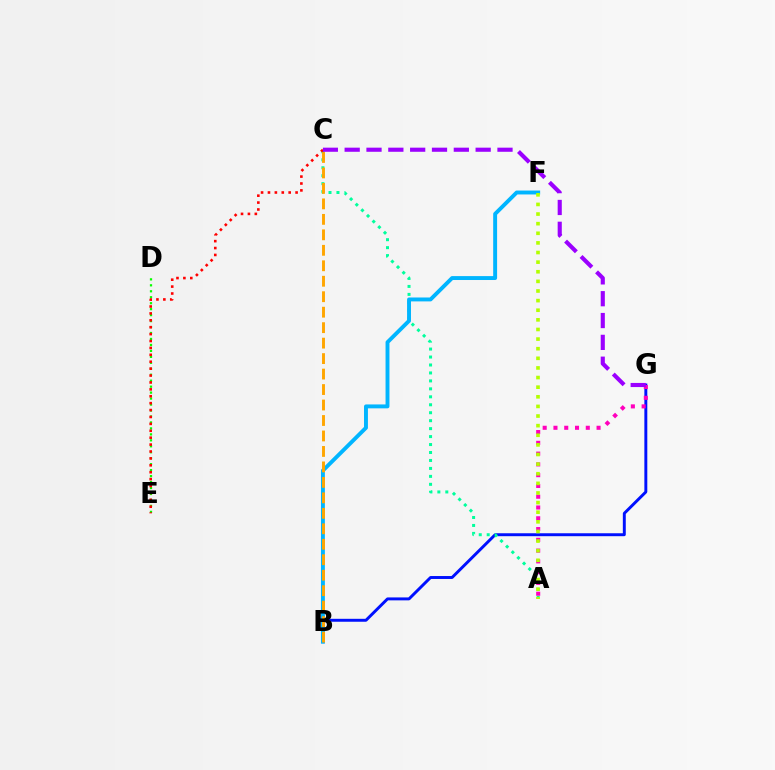{('B', 'G'): [{'color': '#0010ff', 'line_style': 'solid', 'thickness': 2.11}], ('D', 'E'): [{'color': '#08ff00', 'line_style': 'dotted', 'thickness': 1.62}], ('A', 'C'): [{'color': '#00ff9d', 'line_style': 'dotted', 'thickness': 2.16}], ('A', 'G'): [{'color': '#ff00bd', 'line_style': 'dotted', 'thickness': 2.93}], ('B', 'F'): [{'color': '#00b5ff', 'line_style': 'solid', 'thickness': 2.81}], ('A', 'F'): [{'color': '#b3ff00', 'line_style': 'dotted', 'thickness': 2.61}], ('C', 'E'): [{'color': '#ff0000', 'line_style': 'dotted', 'thickness': 1.88}], ('B', 'C'): [{'color': '#ffa500', 'line_style': 'dashed', 'thickness': 2.1}], ('C', 'G'): [{'color': '#9b00ff', 'line_style': 'dashed', 'thickness': 2.97}]}